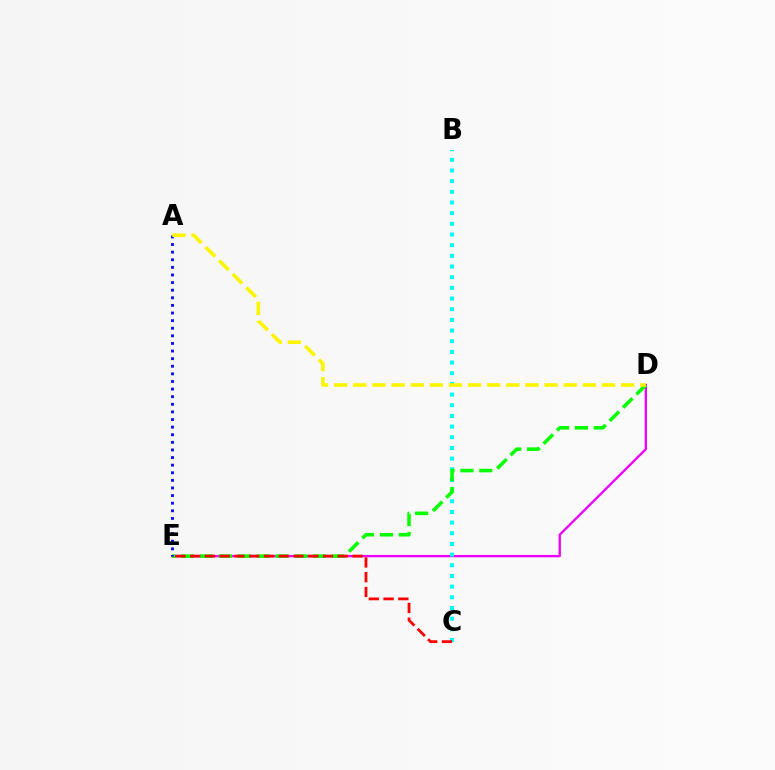{('D', 'E'): [{'color': '#ee00ff', 'line_style': 'solid', 'thickness': 1.68}, {'color': '#08ff00', 'line_style': 'dashed', 'thickness': 2.56}], ('B', 'C'): [{'color': '#00fff6', 'line_style': 'dotted', 'thickness': 2.9}], ('A', 'E'): [{'color': '#0010ff', 'line_style': 'dotted', 'thickness': 2.07}], ('A', 'D'): [{'color': '#fcf500', 'line_style': 'dashed', 'thickness': 2.6}], ('C', 'E'): [{'color': '#ff0000', 'line_style': 'dashed', 'thickness': 2.01}]}